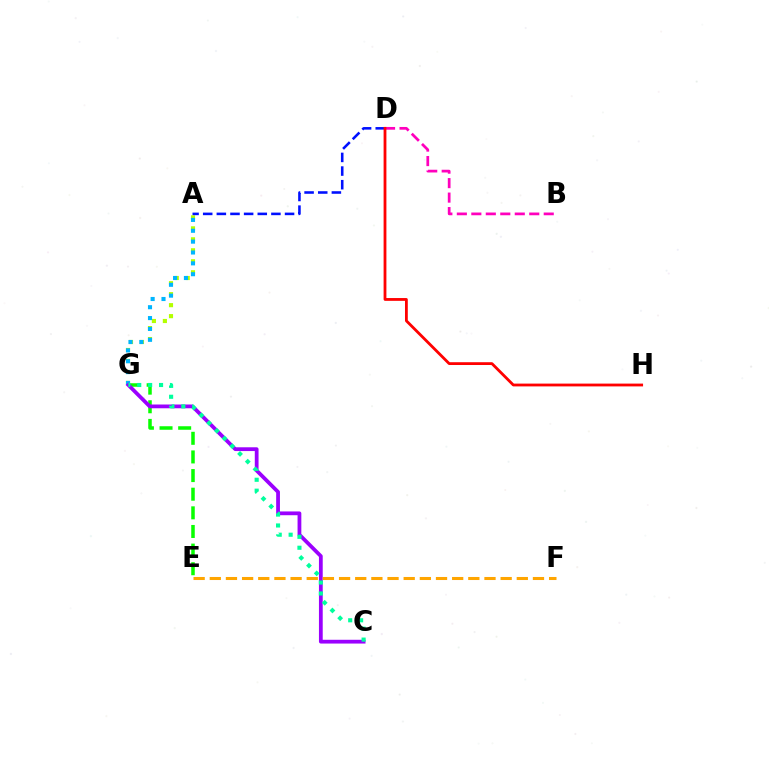{('A', 'G'): [{'color': '#b3ff00', 'line_style': 'dotted', 'thickness': 2.98}, {'color': '#00b5ff', 'line_style': 'dotted', 'thickness': 2.95}], ('B', 'D'): [{'color': '#ff00bd', 'line_style': 'dashed', 'thickness': 1.97}], ('E', 'G'): [{'color': '#08ff00', 'line_style': 'dashed', 'thickness': 2.53}], ('A', 'D'): [{'color': '#0010ff', 'line_style': 'dashed', 'thickness': 1.85}], ('D', 'H'): [{'color': '#ff0000', 'line_style': 'solid', 'thickness': 2.02}], ('C', 'G'): [{'color': '#9b00ff', 'line_style': 'solid', 'thickness': 2.72}, {'color': '#00ff9d', 'line_style': 'dotted', 'thickness': 2.97}], ('E', 'F'): [{'color': '#ffa500', 'line_style': 'dashed', 'thickness': 2.2}]}